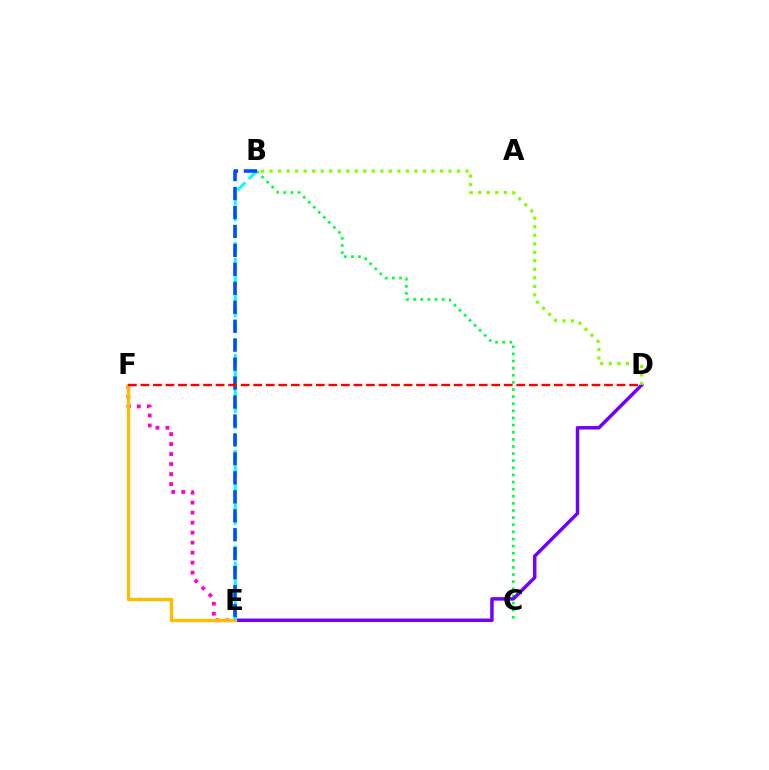{('E', 'F'): [{'color': '#ff00cf', 'line_style': 'dotted', 'thickness': 2.72}, {'color': '#ffbd00', 'line_style': 'solid', 'thickness': 2.41}], ('B', 'C'): [{'color': '#00ff39', 'line_style': 'dotted', 'thickness': 1.93}], ('D', 'E'): [{'color': '#7200ff', 'line_style': 'solid', 'thickness': 2.49}], ('B', 'E'): [{'color': '#00fff6', 'line_style': 'dashed', 'thickness': 2.17}, {'color': '#004bff', 'line_style': 'dashed', 'thickness': 2.57}], ('B', 'D'): [{'color': '#84ff00', 'line_style': 'dotted', 'thickness': 2.31}], ('D', 'F'): [{'color': '#ff0000', 'line_style': 'dashed', 'thickness': 1.7}]}